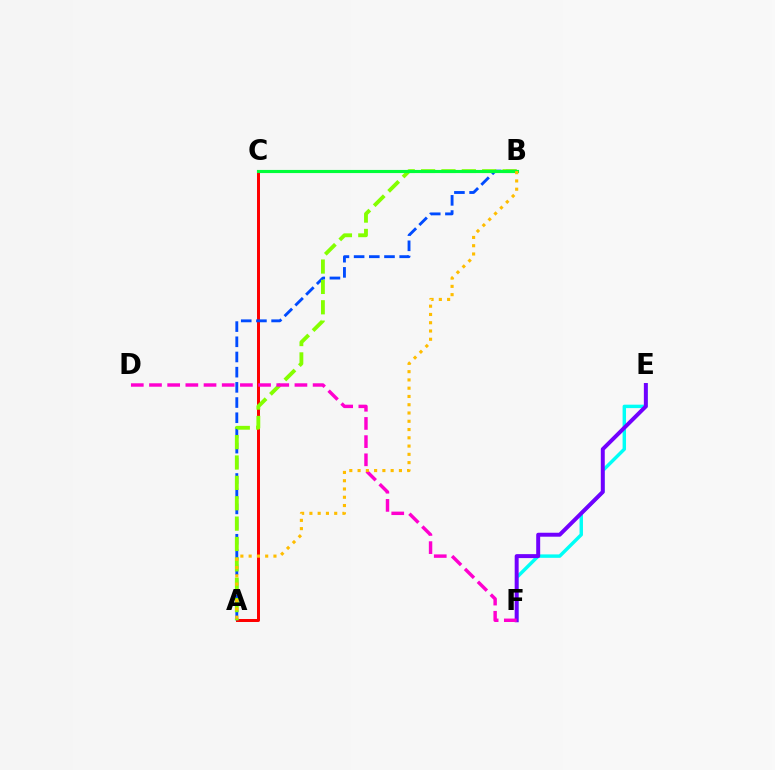{('A', 'C'): [{'color': '#ff0000', 'line_style': 'solid', 'thickness': 2.15}], ('A', 'B'): [{'color': '#004bff', 'line_style': 'dashed', 'thickness': 2.06}, {'color': '#84ff00', 'line_style': 'dashed', 'thickness': 2.77}, {'color': '#ffbd00', 'line_style': 'dotted', 'thickness': 2.25}], ('B', 'C'): [{'color': '#00ff39', 'line_style': 'solid', 'thickness': 2.25}], ('E', 'F'): [{'color': '#00fff6', 'line_style': 'solid', 'thickness': 2.47}, {'color': '#7200ff', 'line_style': 'solid', 'thickness': 2.85}], ('D', 'F'): [{'color': '#ff00cf', 'line_style': 'dashed', 'thickness': 2.47}]}